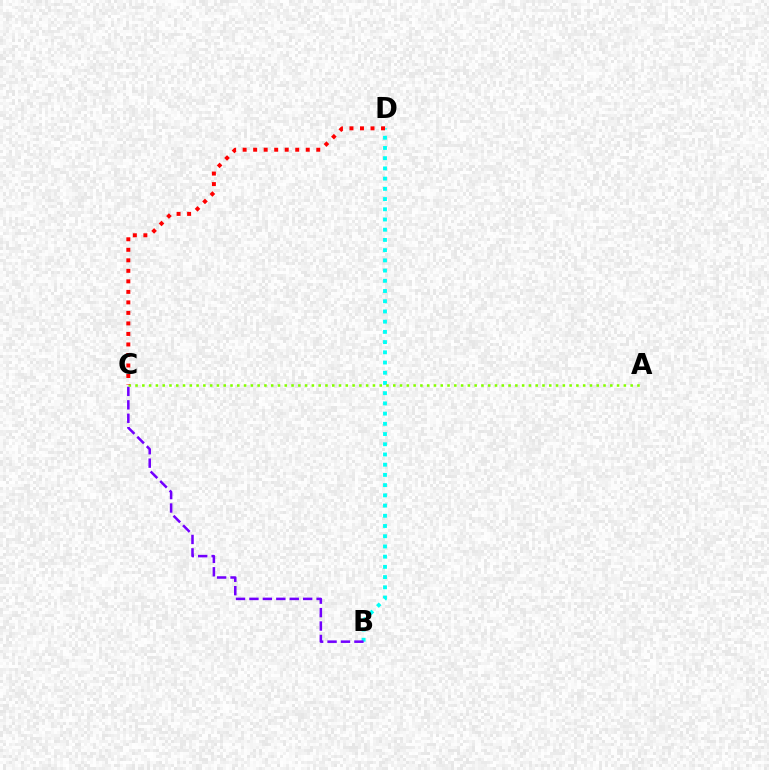{('B', 'D'): [{'color': '#00fff6', 'line_style': 'dotted', 'thickness': 2.78}], ('B', 'C'): [{'color': '#7200ff', 'line_style': 'dashed', 'thickness': 1.82}], ('A', 'C'): [{'color': '#84ff00', 'line_style': 'dotted', 'thickness': 1.84}], ('C', 'D'): [{'color': '#ff0000', 'line_style': 'dotted', 'thickness': 2.86}]}